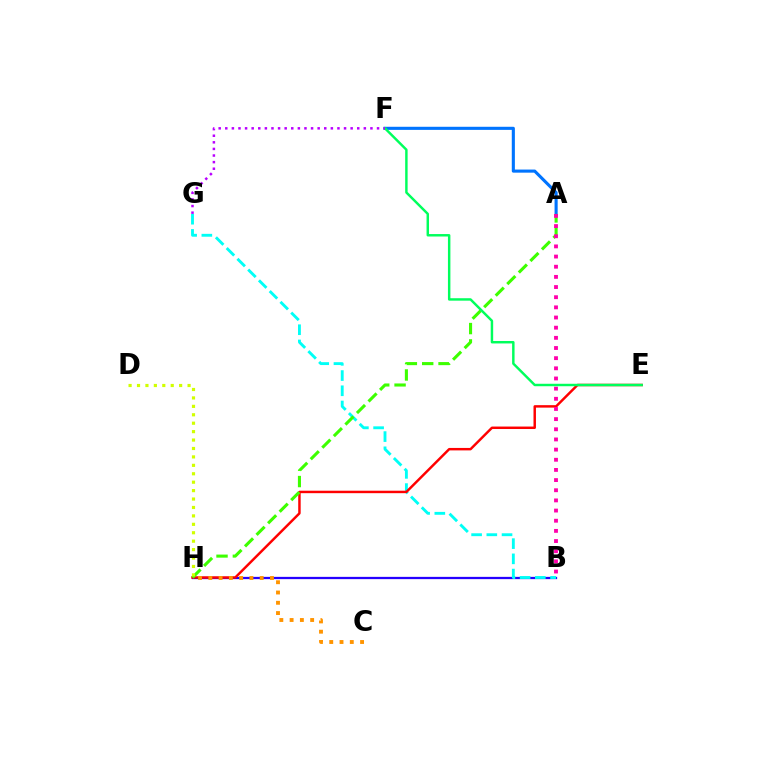{('B', 'H'): [{'color': '#2500ff', 'line_style': 'solid', 'thickness': 1.63}], ('B', 'G'): [{'color': '#00fff6', 'line_style': 'dashed', 'thickness': 2.07}], ('E', 'H'): [{'color': '#ff0000', 'line_style': 'solid', 'thickness': 1.77}], ('C', 'H'): [{'color': '#ff9400', 'line_style': 'dotted', 'thickness': 2.79}], ('A', 'F'): [{'color': '#0074ff', 'line_style': 'solid', 'thickness': 2.23}], ('A', 'H'): [{'color': '#3dff00', 'line_style': 'dashed', 'thickness': 2.22}], ('A', 'B'): [{'color': '#ff00ac', 'line_style': 'dotted', 'thickness': 2.76}], ('E', 'F'): [{'color': '#00ff5c', 'line_style': 'solid', 'thickness': 1.77}], ('F', 'G'): [{'color': '#b900ff', 'line_style': 'dotted', 'thickness': 1.79}], ('D', 'H'): [{'color': '#d1ff00', 'line_style': 'dotted', 'thickness': 2.29}]}